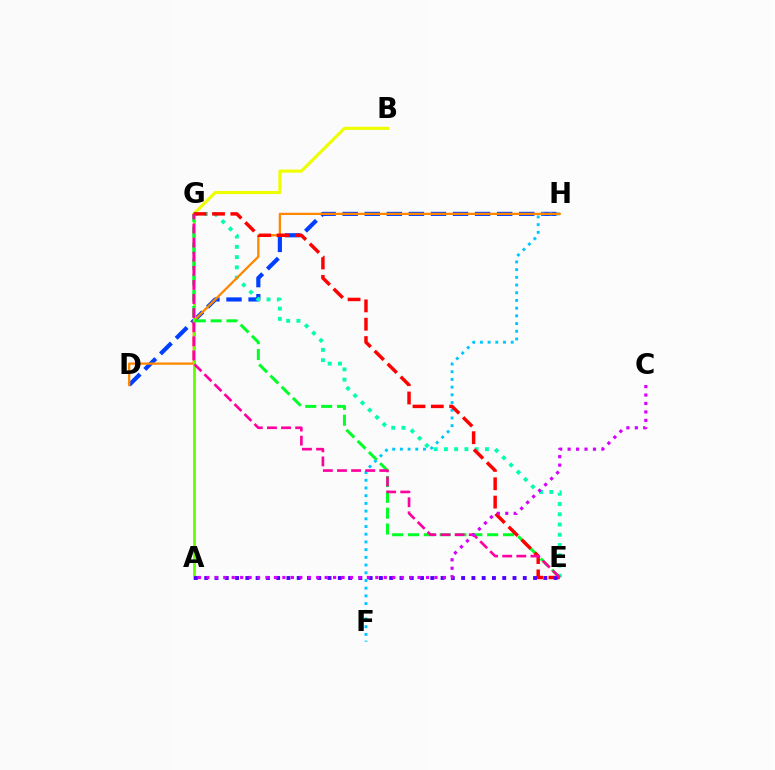{('D', 'H'): [{'color': '#003fff', 'line_style': 'dashed', 'thickness': 3.0}, {'color': '#ff8800', 'line_style': 'solid', 'thickness': 1.64}], ('B', 'G'): [{'color': '#eeff00', 'line_style': 'solid', 'thickness': 2.23}], ('E', 'G'): [{'color': '#00ffaf', 'line_style': 'dotted', 'thickness': 2.79}, {'color': '#00ff27', 'line_style': 'dashed', 'thickness': 2.15}, {'color': '#ff0000', 'line_style': 'dashed', 'thickness': 2.49}, {'color': '#ff00a0', 'line_style': 'dashed', 'thickness': 1.92}], ('F', 'H'): [{'color': '#00c7ff', 'line_style': 'dotted', 'thickness': 2.09}], ('A', 'G'): [{'color': '#66ff00', 'line_style': 'solid', 'thickness': 2.06}], ('A', 'E'): [{'color': '#4f00ff', 'line_style': 'dotted', 'thickness': 2.79}], ('A', 'C'): [{'color': '#d600ff', 'line_style': 'dotted', 'thickness': 2.3}]}